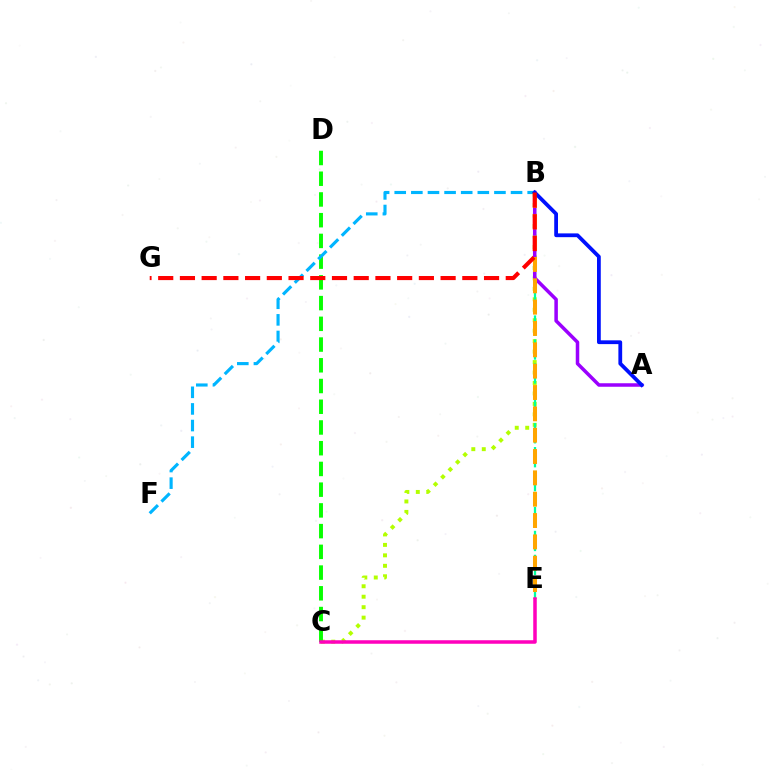{('B', 'C'): [{'color': '#b3ff00', 'line_style': 'dotted', 'thickness': 2.84}], ('B', 'E'): [{'color': '#00ff9d', 'line_style': 'dashed', 'thickness': 1.63}, {'color': '#ffa500', 'line_style': 'dashed', 'thickness': 2.9}], ('C', 'D'): [{'color': '#08ff00', 'line_style': 'dashed', 'thickness': 2.82}], ('A', 'B'): [{'color': '#9b00ff', 'line_style': 'solid', 'thickness': 2.53}, {'color': '#0010ff', 'line_style': 'solid', 'thickness': 2.72}], ('B', 'F'): [{'color': '#00b5ff', 'line_style': 'dashed', 'thickness': 2.26}], ('C', 'E'): [{'color': '#ff00bd', 'line_style': 'solid', 'thickness': 2.53}], ('B', 'G'): [{'color': '#ff0000', 'line_style': 'dashed', 'thickness': 2.95}]}